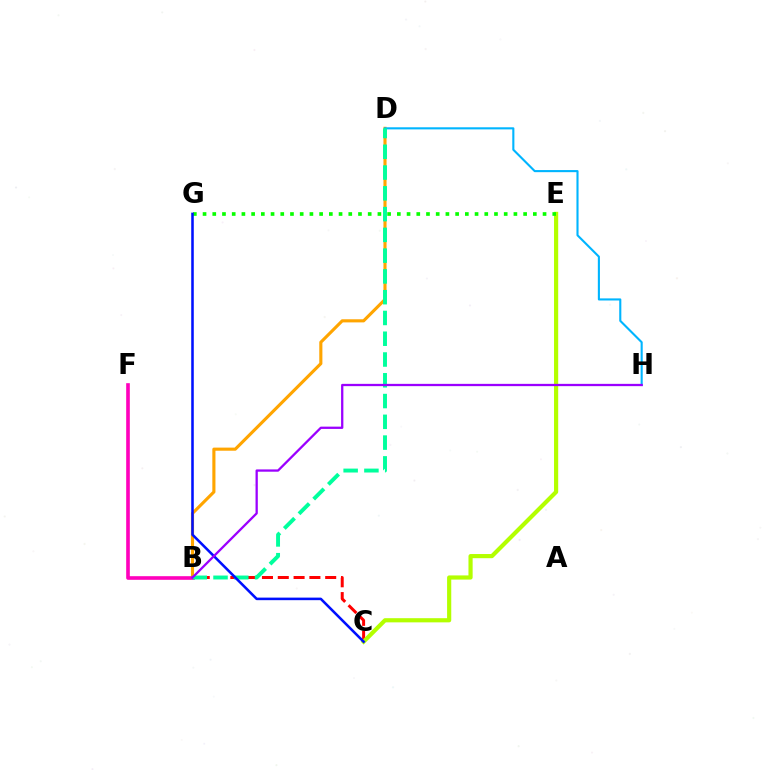{('B', 'C'): [{'color': '#ff0000', 'line_style': 'dashed', 'thickness': 2.15}], ('B', 'D'): [{'color': '#ffa500', 'line_style': 'solid', 'thickness': 2.24}, {'color': '#00ff9d', 'line_style': 'dashed', 'thickness': 2.82}], ('D', 'H'): [{'color': '#00b5ff', 'line_style': 'solid', 'thickness': 1.52}], ('B', 'F'): [{'color': '#ff00bd', 'line_style': 'solid', 'thickness': 2.62}], ('C', 'E'): [{'color': '#b3ff00', 'line_style': 'solid', 'thickness': 3.0}], ('E', 'G'): [{'color': '#08ff00', 'line_style': 'dotted', 'thickness': 2.64}], ('C', 'G'): [{'color': '#0010ff', 'line_style': 'solid', 'thickness': 1.84}], ('B', 'H'): [{'color': '#9b00ff', 'line_style': 'solid', 'thickness': 1.65}]}